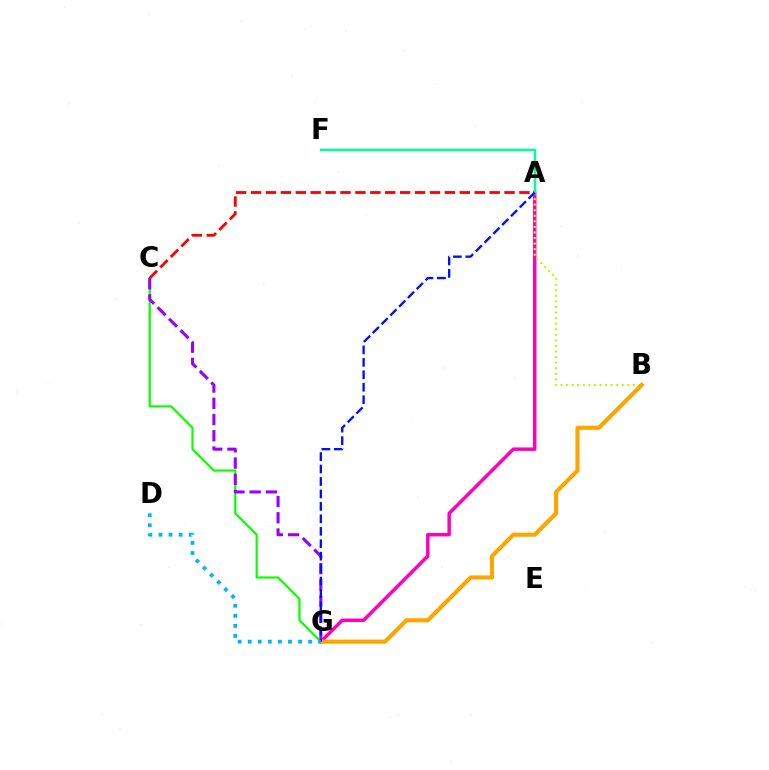{('C', 'G'): [{'color': '#08ff00', 'line_style': 'solid', 'thickness': 1.56}, {'color': '#9b00ff', 'line_style': 'dashed', 'thickness': 2.21}], ('A', 'G'): [{'color': '#ff00bd', 'line_style': 'solid', 'thickness': 2.5}, {'color': '#0010ff', 'line_style': 'dashed', 'thickness': 1.69}], ('A', 'C'): [{'color': '#ff0000', 'line_style': 'dashed', 'thickness': 2.03}], ('A', 'B'): [{'color': '#b3ff00', 'line_style': 'dotted', 'thickness': 1.51}], ('B', 'G'): [{'color': '#ffa500', 'line_style': 'solid', 'thickness': 2.96}], ('A', 'F'): [{'color': '#00ff9d', 'line_style': 'solid', 'thickness': 1.77}], ('D', 'G'): [{'color': '#00b5ff', 'line_style': 'dotted', 'thickness': 2.74}]}